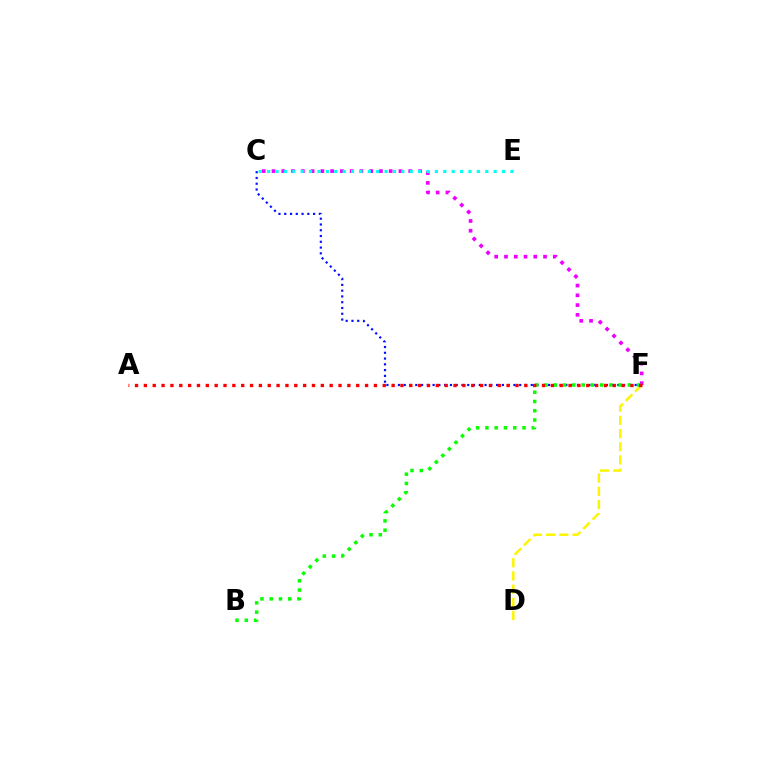{('C', 'F'): [{'color': '#0010ff', 'line_style': 'dotted', 'thickness': 1.57}, {'color': '#ee00ff', 'line_style': 'dotted', 'thickness': 2.65}], ('D', 'F'): [{'color': '#fcf500', 'line_style': 'dashed', 'thickness': 1.79}], ('B', 'F'): [{'color': '#08ff00', 'line_style': 'dotted', 'thickness': 2.52}], ('A', 'F'): [{'color': '#ff0000', 'line_style': 'dotted', 'thickness': 2.4}], ('C', 'E'): [{'color': '#00fff6', 'line_style': 'dotted', 'thickness': 2.28}]}